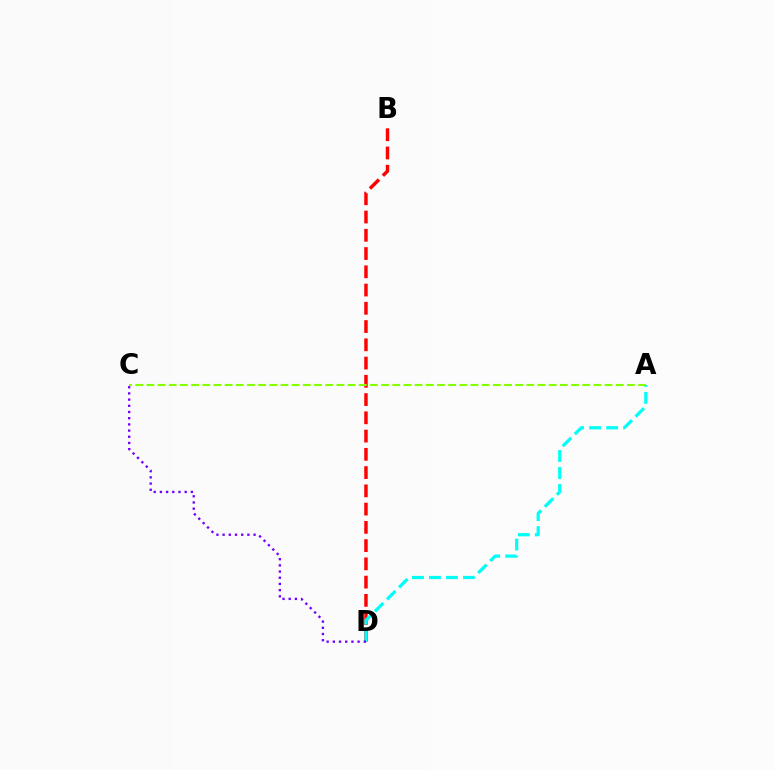{('B', 'D'): [{'color': '#ff0000', 'line_style': 'dashed', 'thickness': 2.48}], ('A', 'D'): [{'color': '#00fff6', 'line_style': 'dashed', 'thickness': 2.31}], ('A', 'C'): [{'color': '#84ff00', 'line_style': 'dashed', 'thickness': 1.52}], ('C', 'D'): [{'color': '#7200ff', 'line_style': 'dotted', 'thickness': 1.68}]}